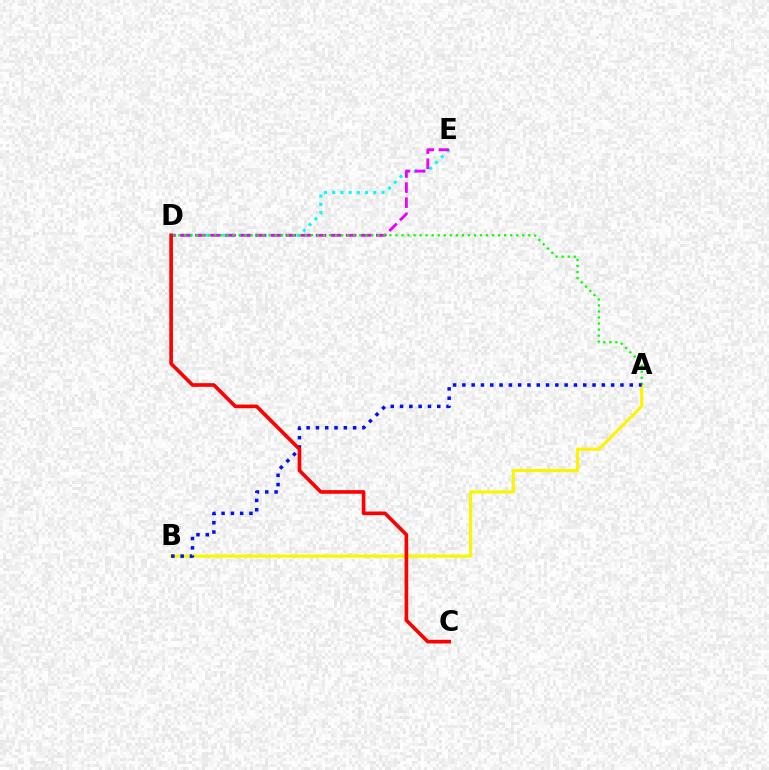{('D', 'E'): [{'color': '#00fff6', 'line_style': 'dotted', 'thickness': 2.24}, {'color': '#ee00ff', 'line_style': 'dashed', 'thickness': 2.05}], ('A', 'B'): [{'color': '#fcf500', 'line_style': 'solid', 'thickness': 2.27}, {'color': '#0010ff', 'line_style': 'dotted', 'thickness': 2.53}], ('A', 'D'): [{'color': '#08ff00', 'line_style': 'dotted', 'thickness': 1.64}], ('C', 'D'): [{'color': '#ff0000', 'line_style': 'solid', 'thickness': 2.62}]}